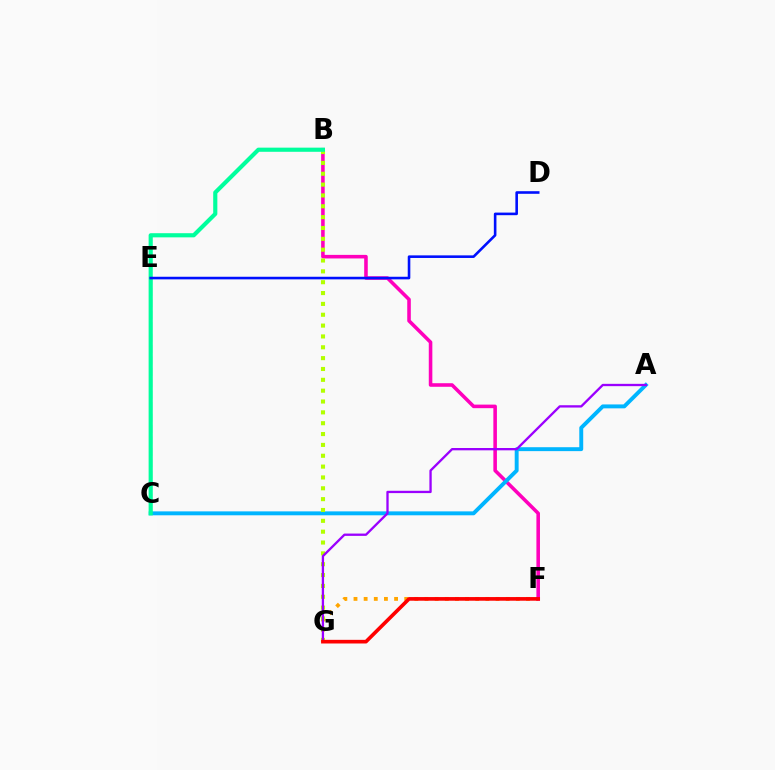{('F', 'G'): [{'color': '#ffa500', 'line_style': 'dotted', 'thickness': 2.76}, {'color': '#ff0000', 'line_style': 'solid', 'thickness': 2.63}], ('B', 'F'): [{'color': '#ff00bd', 'line_style': 'solid', 'thickness': 2.57}], ('C', 'E'): [{'color': '#08ff00', 'line_style': 'dashed', 'thickness': 1.55}], ('A', 'C'): [{'color': '#00b5ff', 'line_style': 'solid', 'thickness': 2.82}], ('B', 'G'): [{'color': '#b3ff00', 'line_style': 'dotted', 'thickness': 2.95}], ('A', 'G'): [{'color': '#9b00ff', 'line_style': 'solid', 'thickness': 1.67}], ('B', 'C'): [{'color': '#00ff9d', 'line_style': 'solid', 'thickness': 2.98}], ('D', 'E'): [{'color': '#0010ff', 'line_style': 'solid', 'thickness': 1.87}]}